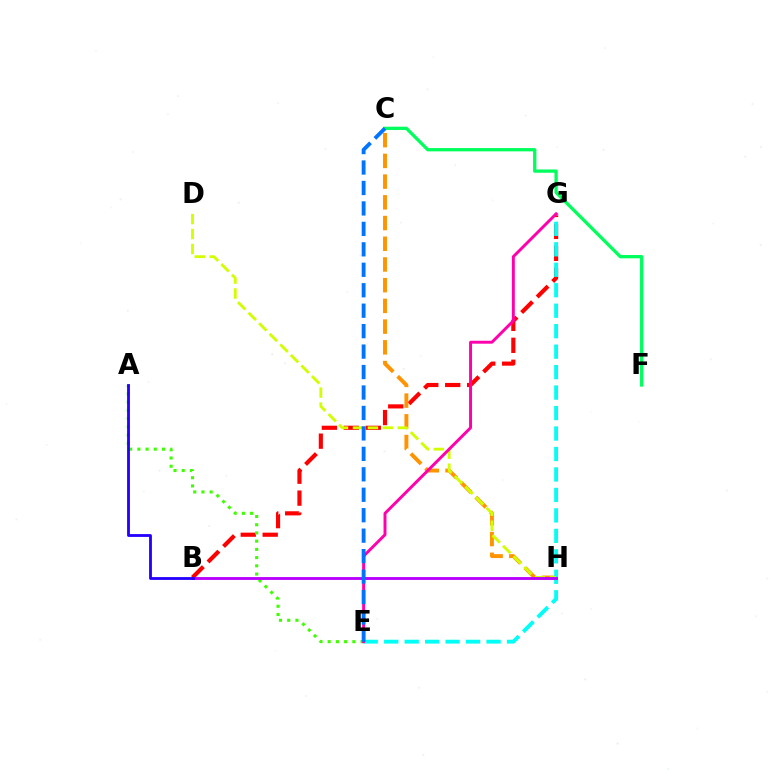{('B', 'G'): [{'color': '#ff0000', 'line_style': 'dashed', 'thickness': 2.98}], ('C', 'H'): [{'color': '#ff9400', 'line_style': 'dashed', 'thickness': 2.81}], ('E', 'G'): [{'color': '#00fff6', 'line_style': 'dashed', 'thickness': 2.78}, {'color': '#ff00ac', 'line_style': 'solid', 'thickness': 2.11}], ('D', 'H'): [{'color': '#d1ff00', 'line_style': 'dashed', 'thickness': 2.03}], ('A', 'E'): [{'color': '#3dff00', 'line_style': 'dotted', 'thickness': 2.23}], ('B', 'H'): [{'color': '#b900ff', 'line_style': 'solid', 'thickness': 2.06}], ('A', 'B'): [{'color': '#2500ff', 'line_style': 'solid', 'thickness': 2.03}], ('C', 'F'): [{'color': '#00ff5c', 'line_style': 'solid', 'thickness': 2.36}], ('C', 'E'): [{'color': '#0074ff', 'line_style': 'dashed', 'thickness': 2.78}]}